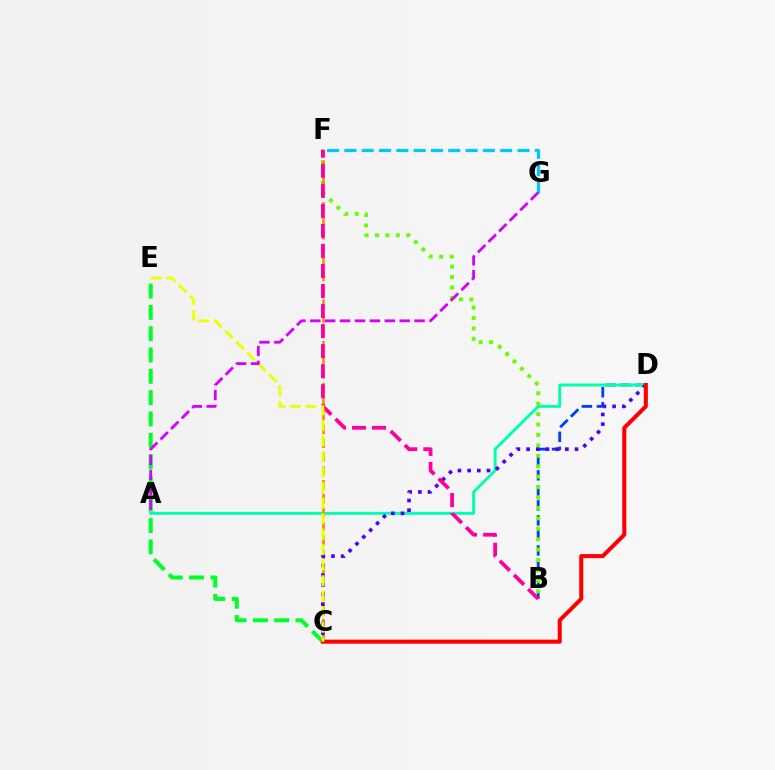{('C', 'E'): [{'color': '#00ff27', 'line_style': 'dashed', 'thickness': 2.9}, {'color': '#eeff00', 'line_style': 'dashed', 'thickness': 2.11}], ('B', 'D'): [{'color': '#003fff', 'line_style': 'dashed', 'thickness': 2.04}], ('A', 'D'): [{'color': '#00ffaf', 'line_style': 'solid', 'thickness': 2.11}], ('B', 'F'): [{'color': '#66ff00', 'line_style': 'dotted', 'thickness': 2.83}, {'color': '#ff00a0', 'line_style': 'dashed', 'thickness': 2.72}], ('C', 'F'): [{'color': '#ff8800', 'line_style': 'dashed', 'thickness': 1.89}], ('C', 'D'): [{'color': '#4f00ff', 'line_style': 'dotted', 'thickness': 2.63}, {'color': '#ff0000', 'line_style': 'solid', 'thickness': 2.92}], ('F', 'G'): [{'color': '#00c7ff', 'line_style': 'dashed', 'thickness': 2.35}], ('A', 'G'): [{'color': '#d600ff', 'line_style': 'dashed', 'thickness': 2.02}]}